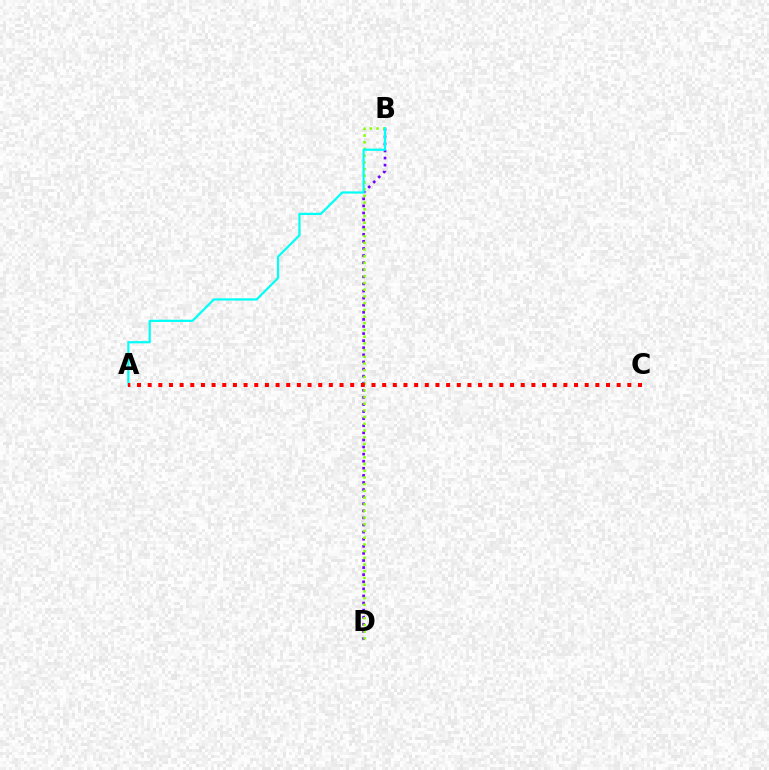{('B', 'D'): [{'color': '#7200ff', 'line_style': 'dotted', 'thickness': 1.93}, {'color': '#84ff00', 'line_style': 'dotted', 'thickness': 1.82}], ('A', 'B'): [{'color': '#00fff6', 'line_style': 'solid', 'thickness': 1.59}], ('A', 'C'): [{'color': '#ff0000', 'line_style': 'dotted', 'thickness': 2.9}]}